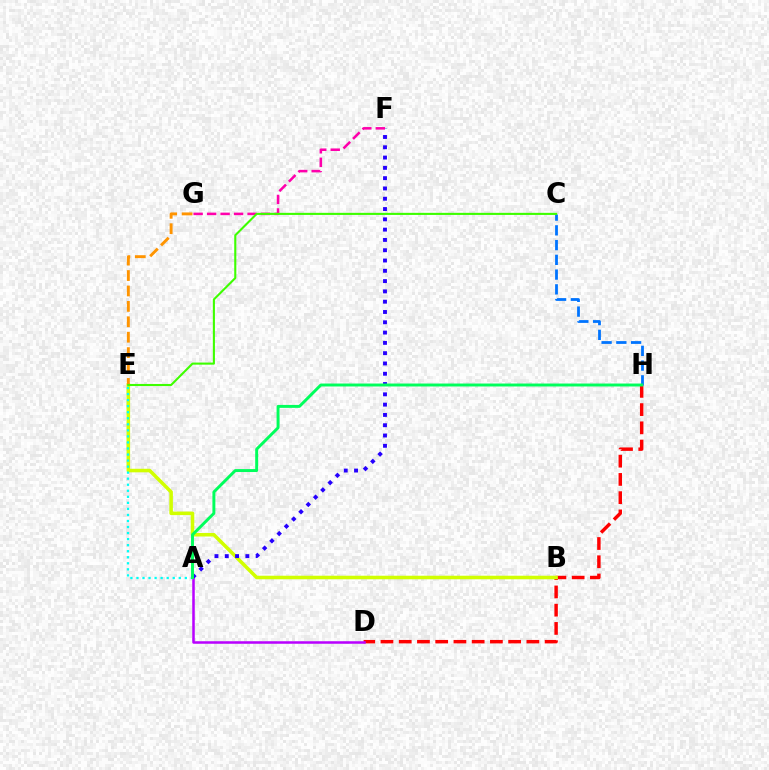{('D', 'H'): [{'color': '#ff0000', 'line_style': 'dashed', 'thickness': 2.48}], ('C', 'H'): [{'color': '#0074ff', 'line_style': 'dashed', 'thickness': 2.0}], ('B', 'E'): [{'color': '#d1ff00', 'line_style': 'solid', 'thickness': 2.55}], ('A', 'D'): [{'color': '#b900ff', 'line_style': 'solid', 'thickness': 1.82}], ('A', 'E'): [{'color': '#00fff6', 'line_style': 'dotted', 'thickness': 1.64}], ('A', 'F'): [{'color': '#2500ff', 'line_style': 'dotted', 'thickness': 2.8}], ('E', 'G'): [{'color': '#ff9400', 'line_style': 'dashed', 'thickness': 2.09}], ('A', 'H'): [{'color': '#00ff5c', 'line_style': 'solid', 'thickness': 2.12}], ('F', 'G'): [{'color': '#ff00ac', 'line_style': 'dashed', 'thickness': 1.83}], ('C', 'E'): [{'color': '#3dff00', 'line_style': 'solid', 'thickness': 1.51}]}